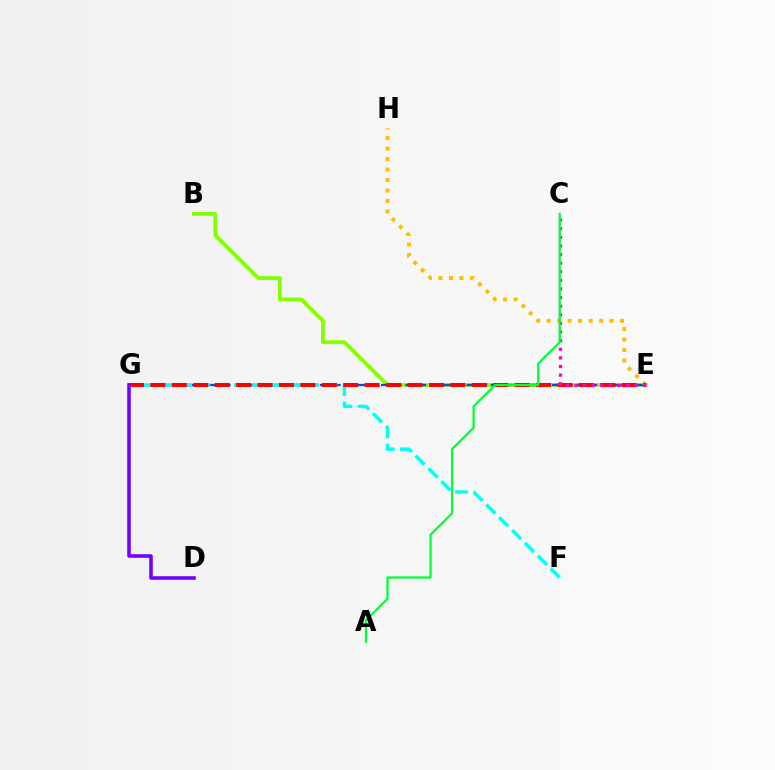{('B', 'E'): [{'color': '#84ff00', 'line_style': 'solid', 'thickness': 2.72}], ('E', 'G'): [{'color': '#004bff', 'line_style': 'dashed', 'thickness': 1.66}, {'color': '#ff0000', 'line_style': 'dashed', 'thickness': 2.91}], ('F', 'G'): [{'color': '#00fff6', 'line_style': 'dashed', 'thickness': 2.47}], ('E', 'H'): [{'color': '#ffbd00', 'line_style': 'dotted', 'thickness': 2.85}], ('C', 'E'): [{'color': '#ff00cf', 'line_style': 'dotted', 'thickness': 2.34}], ('D', 'G'): [{'color': '#7200ff', 'line_style': 'solid', 'thickness': 2.56}], ('A', 'C'): [{'color': '#00ff39', 'line_style': 'solid', 'thickness': 1.61}]}